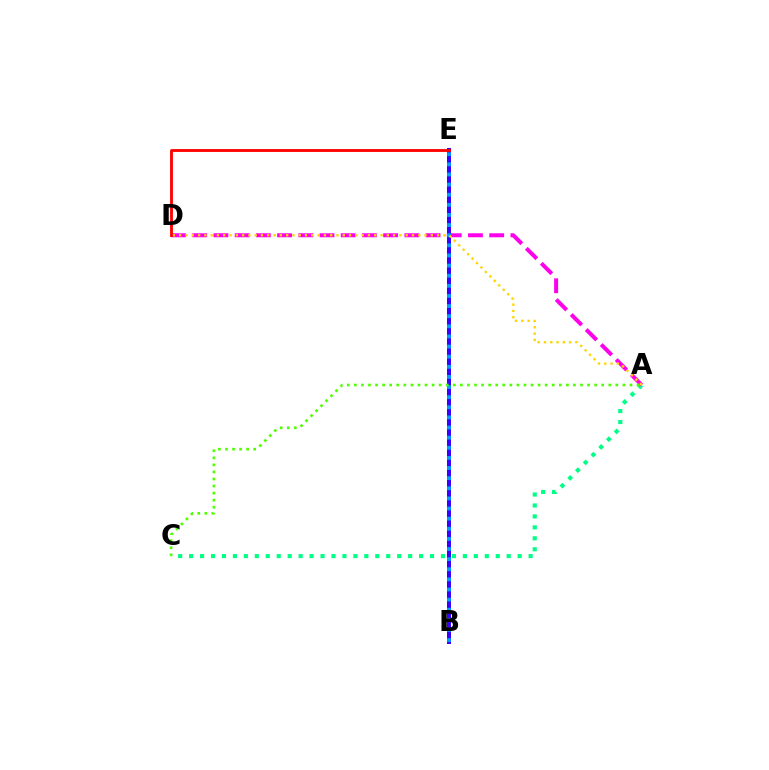{('A', 'C'): [{'color': '#00ff86', 'line_style': 'dotted', 'thickness': 2.98}, {'color': '#4fff00', 'line_style': 'dotted', 'thickness': 1.92}], ('A', 'D'): [{'color': '#ff00ed', 'line_style': 'dashed', 'thickness': 2.88}, {'color': '#ffd500', 'line_style': 'dotted', 'thickness': 1.71}], ('B', 'E'): [{'color': '#3700ff', 'line_style': 'solid', 'thickness': 2.87}, {'color': '#009eff', 'line_style': 'dotted', 'thickness': 2.75}], ('D', 'E'): [{'color': '#ff0000', 'line_style': 'solid', 'thickness': 2.04}]}